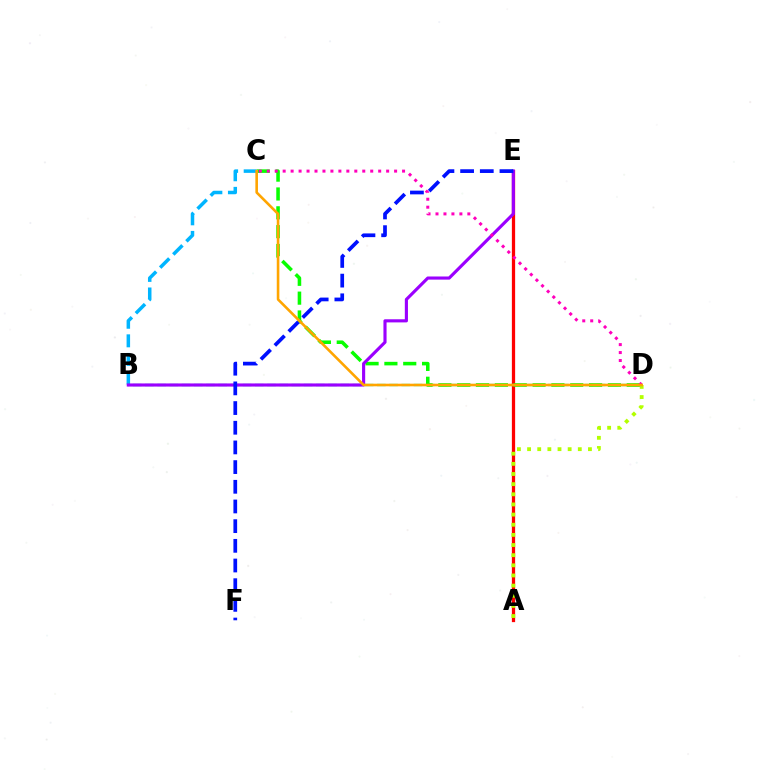{('A', 'E'): [{'color': '#ff0000', 'line_style': 'solid', 'thickness': 2.35}], ('A', 'D'): [{'color': '#b3ff00', 'line_style': 'dotted', 'thickness': 2.76}], ('B', 'D'): [{'color': '#00ff9d', 'line_style': 'dashed', 'thickness': 1.66}], ('C', 'D'): [{'color': '#08ff00', 'line_style': 'dashed', 'thickness': 2.56}, {'color': '#ff00bd', 'line_style': 'dotted', 'thickness': 2.16}, {'color': '#ffa500', 'line_style': 'solid', 'thickness': 1.87}], ('B', 'C'): [{'color': '#00b5ff', 'line_style': 'dashed', 'thickness': 2.52}], ('B', 'E'): [{'color': '#9b00ff', 'line_style': 'solid', 'thickness': 2.25}], ('E', 'F'): [{'color': '#0010ff', 'line_style': 'dashed', 'thickness': 2.67}]}